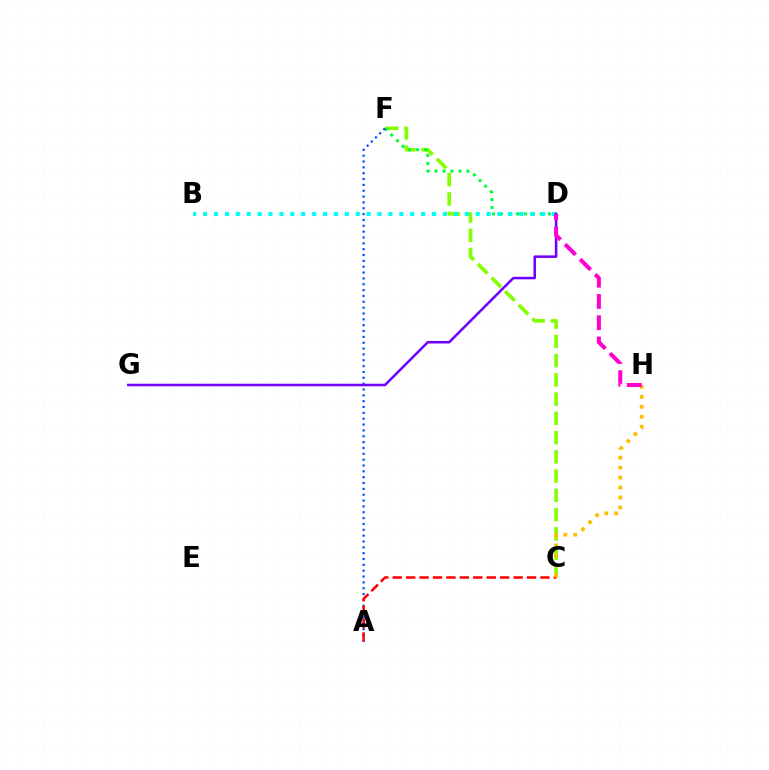{('C', 'F'): [{'color': '#84ff00', 'line_style': 'dashed', 'thickness': 2.62}], ('D', 'F'): [{'color': '#00ff39', 'line_style': 'dotted', 'thickness': 2.17}], ('B', 'D'): [{'color': '#00fff6', 'line_style': 'dotted', 'thickness': 2.96}], ('A', 'F'): [{'color': '#004bff', 'line_style': 'dotted', 'thickness': 1.59}], ('A', 'C'): [{'color': '#ff0000', 'line_style': 'dashed', 'thickness': 1.82}], ('D', 'G'): [{'color': '#7200ff', 'line_style': 'solid', 'thickness': 1.83}], ('C', 'H'): [{'color': '#ffbd00', 'line_style': 'dotted', 'thickness': 2.71}], ('D', 'H'): [{'color': '#ff00cf', 'line_style': 'dashed', 'thickness': 2.89}]}